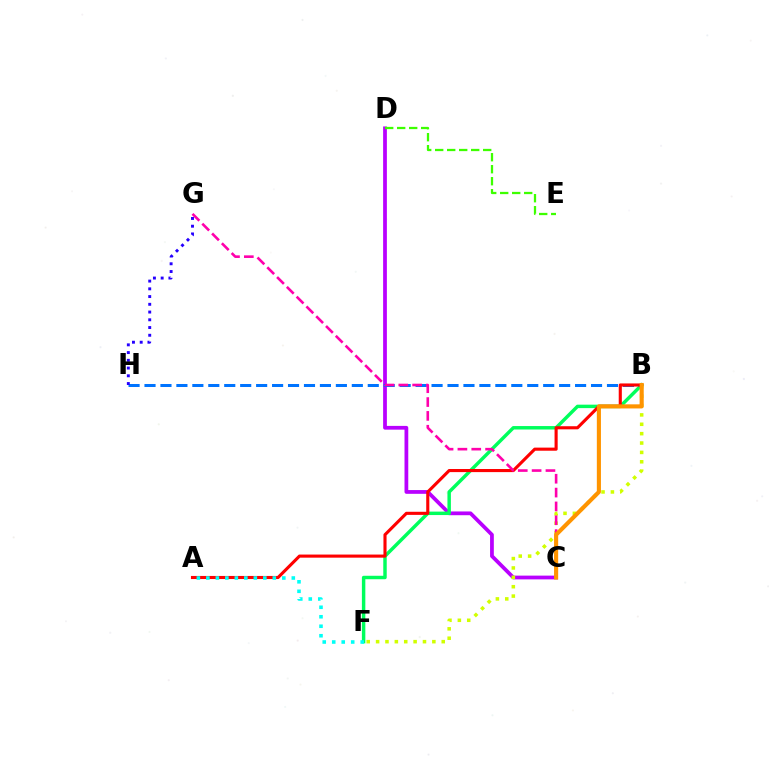{('C', 'D'): [{'color': '#b900ff', 'line_style': 'solid', 'thickness': 2.71}], ('B', 'F'): [{'color': '#00ff5c', 'line_style': 'solid', 'thickness': 2.49}, {'color': '#d1ff00', 'line_style': 'dotted', 'thickness': 2.55}], ('D', 'E'): [{'color': '#3dff00', 'line_style': 'dashed', 'thickness': 1.63}], ('B', 'H'): [{'color': '#0074ff', 'line_style': 'dashed', 'thickness': 2.17}], ('A', 'B'): [{'color': '#ff0000', 'line_style': 'solid', 'thickness': 2.24}], ('C', 'G'): [{'color': '#ff00ac', 'line_style': 'dashed', 'thickness': 1.88}], ('G', 'H'): [{'color': '#2500ff', 'line_style': 'dotted', 'thickness': 2.1}], ('A', 'F'): [{'color': '#00fff6', 'line_style': 'dotted', 'thickness': 2.58}], ('B', 'C'): [{'color': '#ff9400', 'line_style': 'solid', 'thickness': 2.96}]}